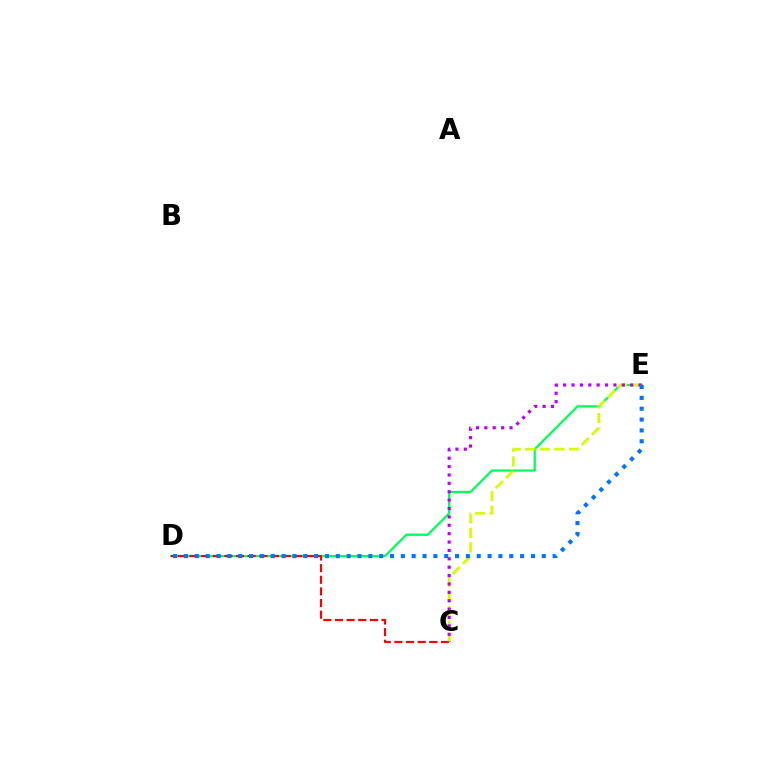{('D', 'E'): [{'color': '#00ff5c', 'line_style': 'solid', 'thickness': 1.64}, {'color': '#0074ff', 'line_style': 'dotted', 'thickness': 2.95}], ('C', 'D'): [{'color': '#ff0000', 'line_style': 'dashed', 'thickness': 1.58}], ('C', 'E'): [{'color': '#d1ff00', 'line_style': 'dashed', 'thickness': 1.98}, {'color': '#b900ff', 'line_style': 'dotted', 'thickness': 2.28}]}